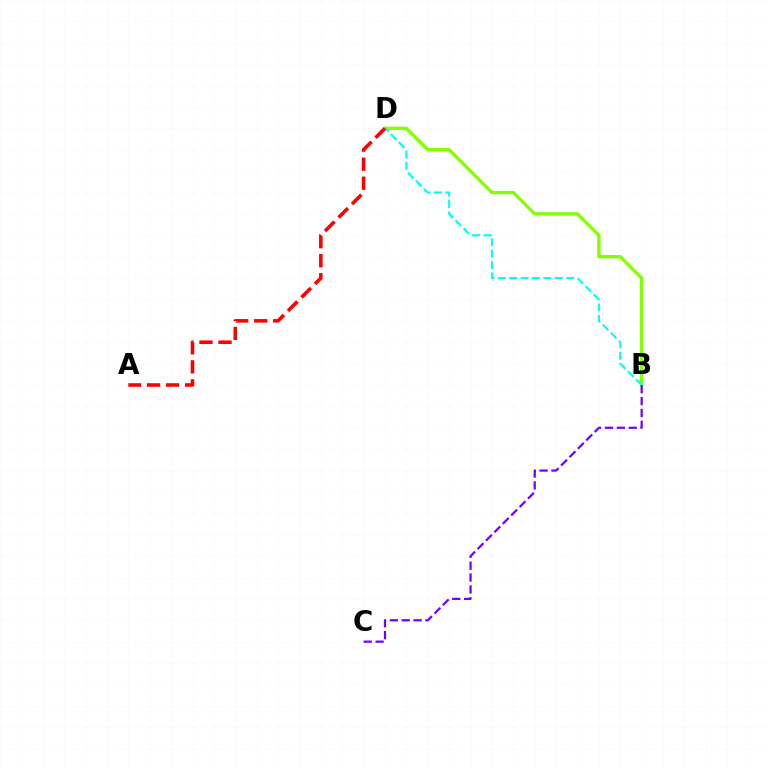{('B', 'D'): [{'color': '#84ff00', 'line_style': 'solid', 'thickness': 2.41}, {'color': '#00fff6', 'line_style': 'dashed', 'thickness': 1.55}], ('A', 'D'): [{'color': '#ff0000', 'line_style': 'dashed', 'thickness': 2.59}], ('B', 'C'): [{'color': '#7200ff', 'line_style': 'dashed', 'thickness': 1.61}]}